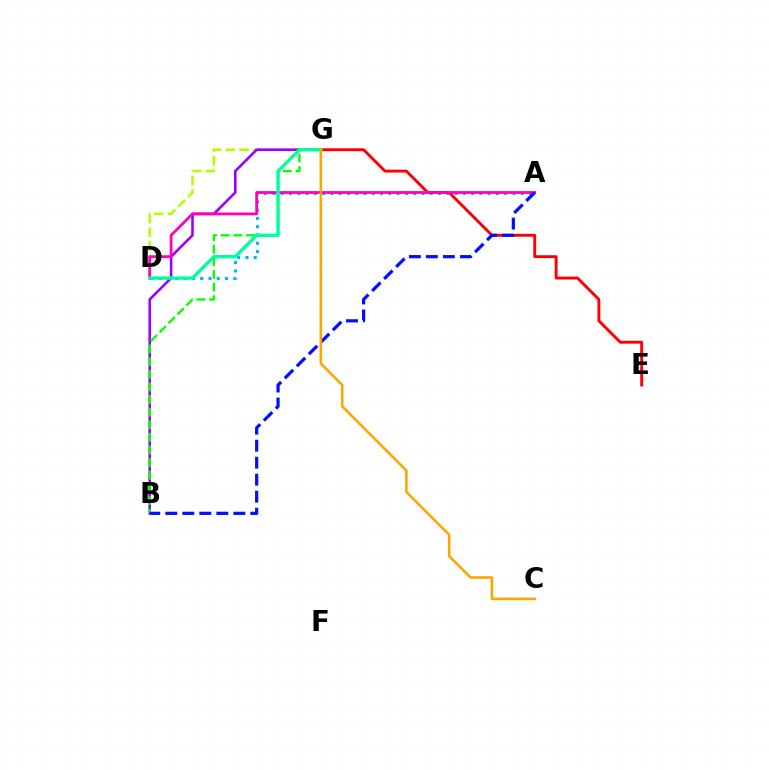{('D', 'G'): [{'color': '#b3ff00', 'line_style': 'dashed', 'thickness': 1.86}, {'color': '#00ff9d', 'line_style': 'solid', 'thickness': 2.42}], ('A', 'D'): [{'color': '#00b5ff', 'line_style': 'dotted', 'thickness': 2.25}, {'color': '#ff00bd', 'line_style': 'solid', 'thickness': 2.02}], ('B', 'G'): [{'color': '#9b00ff', 'line_style': 'solid', 'thickness': 1.87}, {'color': '#08ff00', 'line_style': 'dashed', 'thickness': 1.72}], ('E', 'G'): [{'color': '#ff0000', 'line_style': 'solid', 'thickness': 2.09}], ('A', 'B'): [{'color': '#0010ff', 'line_style': 'dashed', 'thickness': 2.31}], ('C', 'G'): [{'color': '#ffa500', 'line_style': 'solid', 'thickness': 1.86}]}